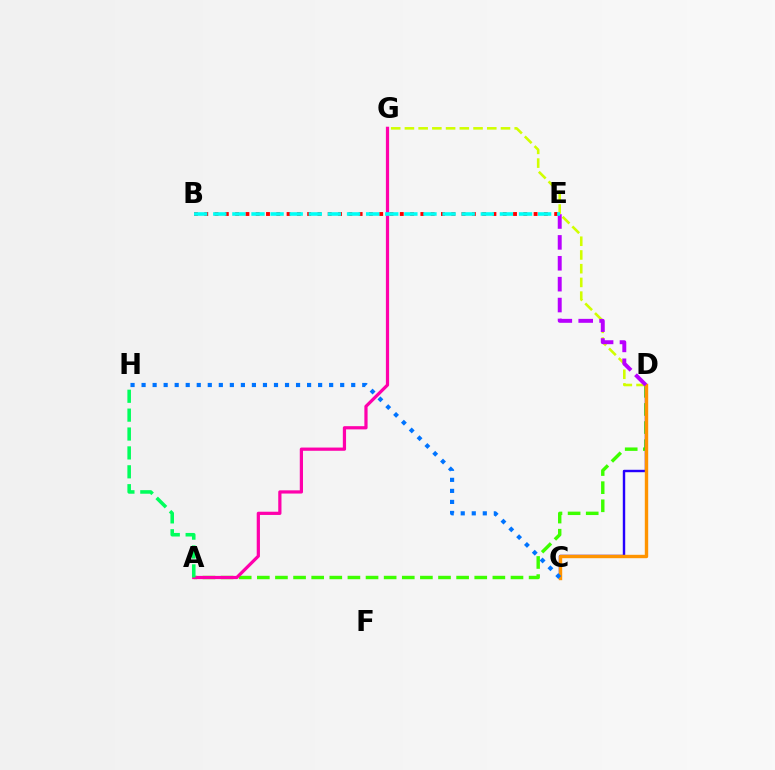{('A', 'D'): [{'color': '#3dff00', 'line_style': 'dashed', 'thickness': 2.46}], ('C', 'D'): [{'color': '#2500ff', 'line_style': 'solid', 'thickness': 1.74}, {'color': '#ff9400', 'line_style': 'solid', 'thickness': 2.44}], ('D', 'G'): [{'color': '#d1ff00', 'line_style': 'dashed', 'thickness': 1.86}], ('B', 'E'): [{'color': '#ff0000', 'line_style': 'dotted', 'thickness': 2.8}, {'color': '#00fff6', 'line_style': 'dashed', 'thickness': 2.6}], ('C', 'H'): [{'color': '#0074ff', 'line_style': 'dotted', 'thickness': 3.0}], ('A', 'G'): [{'color': '#ff00ac', 'line_style': 'solid', 'thickness': 2.32}], ('A', 'H'): [{'color': '#00ff5c', 'line_style': 'dashed', 'thickness': 2.57}], ('D', 'E'): [{'color': '#b900ff', 'line_style': 'dashed', 'thickness': 2.84}]}